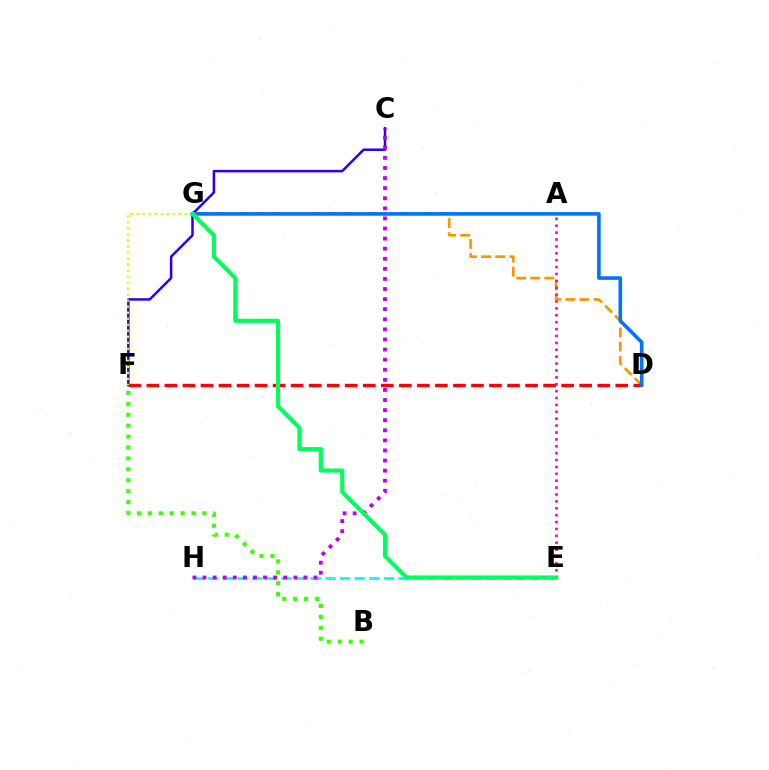{('D', 'G'): [{'color': '#ff9400', 'line_style': 'dashed', 'thickness': 1.92}, {'color': '#0074ff', 'line_style': 'solid', 'thickness': 2.6}], ('B', 'F'): [{'color': '#3dff00', 'line_style': 'dotted', 'thickness': 2.97}], ('A', 'E'): [{'color': '#ff00ac', 'line_style': 'dotted', 'thickness': 1.87}], ('C', 'F'): [{'color': '#2500ff', 'line_style': 'solid', 'thickness': 1.79}], ('E', 'H'): [{'color': '#00fff6', 'line_style': 'dashed', 'thickness': 1.99}], ('D', 'F'): [{'color': '#ff0000', 'line_style': 'dashed', 'thickness': 2.45}], ('F', 'G'): [{'color': '#d1ff00', 'line_style': 'dotted', 'thickness': 1.64}], ('C', 'H'): [{'color': '#b900ff', 'line_style': 'dotted', 'thickness': 2.74}], ('E', 'G'): [{'color': '#00ff5c', 'line_style': 'solid', 'thickness': 2.97}]}